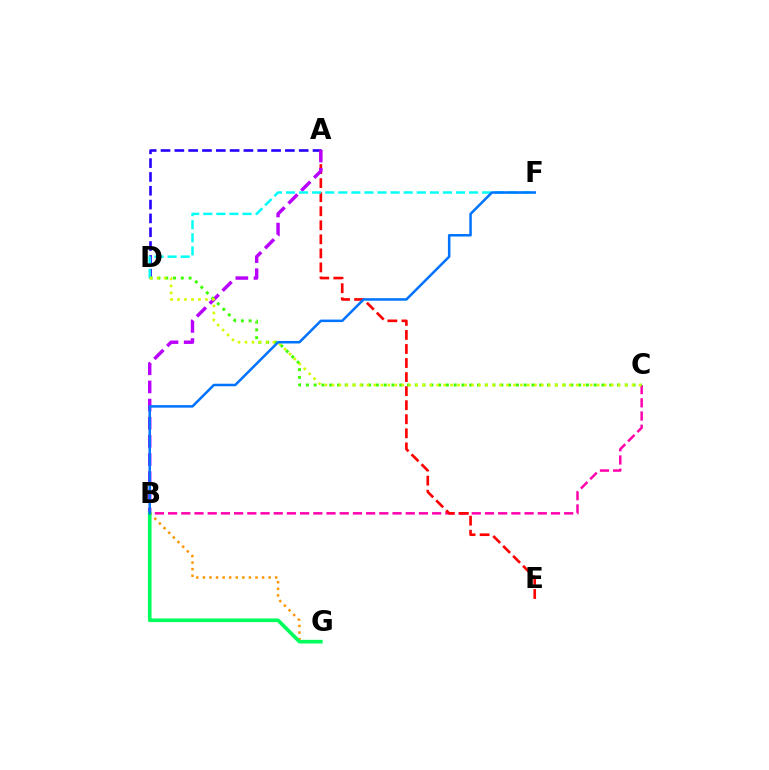{('A', 'D'): [{'color': '#2500ff', 'line_style': 'dashed', 'thickness': 1.88}], ('B', 'C'): [{'color': '#ff00ac', 'line_style': 'dashed', 'thickness': 1.79}], ('A', 'E'): [{'color': '#ff0000', 'line_style': 'dashed', 'thickness': 1.91}], ('A', 'B'): [{'color': '#b900ff', 'line_style': 'dashed', 'thickness': 2.47}], ('B', 'G'): [{'color': '#ff9400', 'line_style': 'dotted', 'thickness': 1.79}, {'color': '#00ff5c', 'line_style': 'solid', 'thickness': 2.63}], ('C', 'D'): [{'color': '#3dff00', 'line_style': 'dotted', 'thickness': 2.11}, {'color': '#d1ff00', 'line_style': 'dotted', 'thickness': 1.9}], ('D', 'F'): [{'color': '#00fff6', 'line_style': 'dashed', 'thickness': 1.78}], ('B', 'F'): [{'color': '#0074ff', 'line_style': 'solid', 'thickness': 1.82}]}